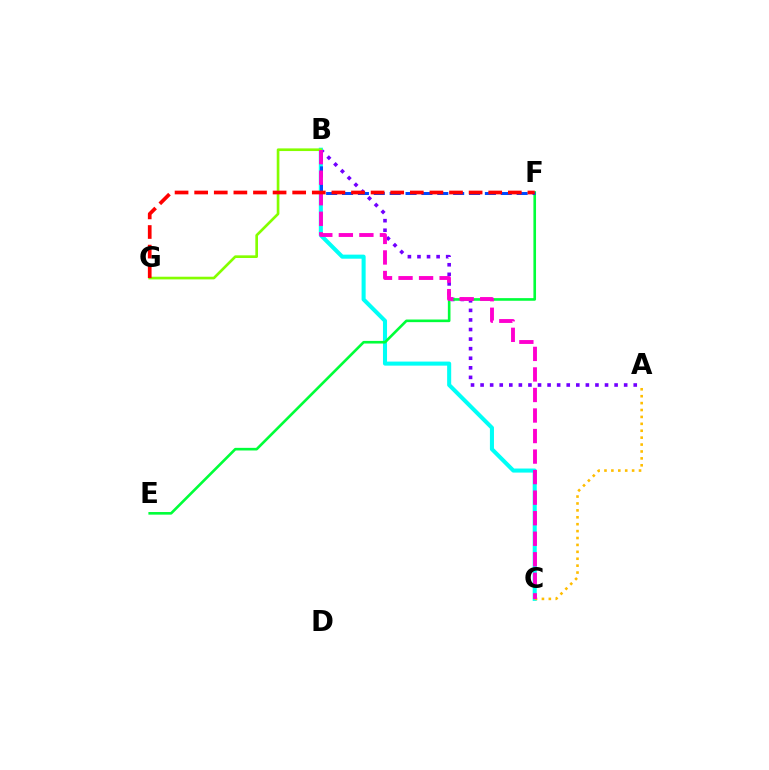{('A', 'B'): [{'color': '#7200ff', 'line_style': 'dotted', 'thickness': 2.6}], ('B', 'C'): [{'color': '#00fff6', 'line_style': 'solid', 'thickness': 2.92}, {'color': '#ff00cf', 'line_style': 'dashed', 'thickness': 2.79}], ('A', 'C'): [{'color': '#ffbd00', 'line_style': 'dotted', 'thickness': 1.88}], ('E', 'F'): [{'color': '#00ff39', 'line_style': 'solid', 'thickness': 1.89}], ('B', 'F'): [{'color': '#004bff', 'line_style': 'dashed', 'thickness': 2.16}], ('B', 'G'): [{'color': '#84ff00', 'line_style': 'solid', 'thickness': 1.92}], ('F', 'G'): [{'color': '#ff0000', 'line_style': 'dashed', 'thickness': 2.66}]}